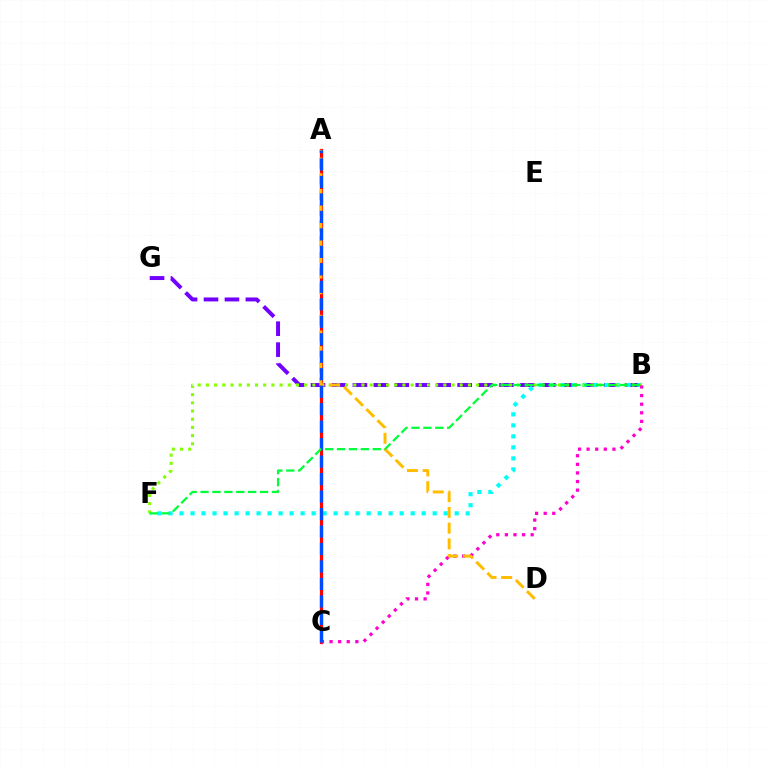{('B', 'G'): [{'color': '#7200ff', 'line_style': 'dashed', 'thickness': 2.85}], ('A', 'C'): [{'color': '#ff0000', 'line_style': 'solid', 'thickness': 2.31}, {'color': '#004bff', 'line_style': 'dashed', 'thickness': 2.37}], ('B', 'F'): [{'color': '#00fff6', 'line_style': 'dotted', 'thickness': 2.99}, {'color': '#84ff00', 'line_style': 'dotted', 'thickness': 2.22}, {'color': '#00ff39', 'line_style': 'dashed', 'thickness': 1.62}], ('B', 'C'): [{'color': '#ff00cf', 'line_style': 'dotted', 'thickness': 2.34}], ('A', 'D'): [{'color': '#ffbd00', 'line_style': 'dashed', 'thickness': 2.14}]}